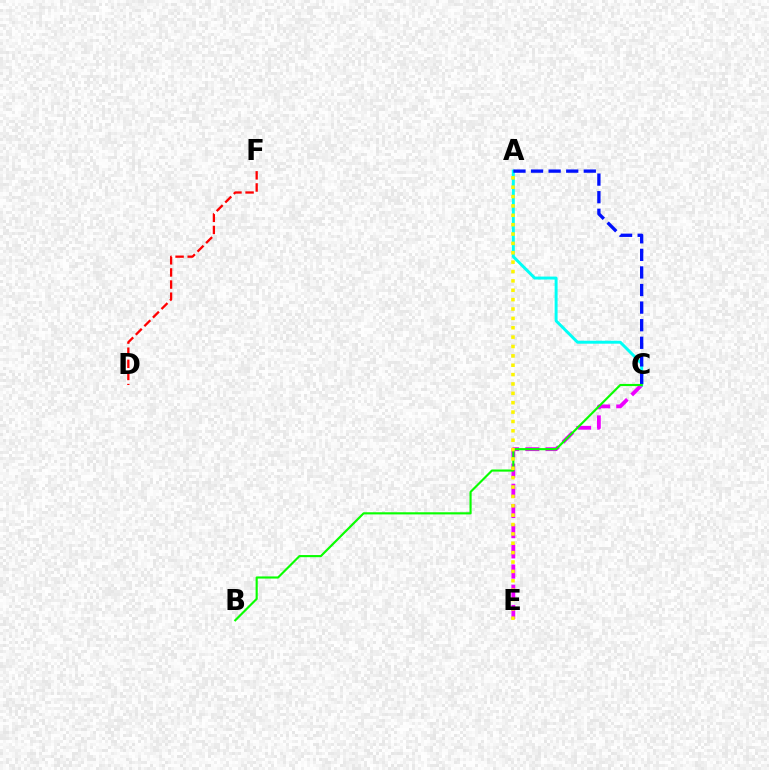{('D', 'F'): [{'color': '#ff0000', 'line_style': 'dashed', 'thickness': 1.65}], ('C', 'E'): [{'color': '#ee00ff', 'line_style': 'dashed', 'thickness': 2.74}], ('A', 'C'): [{'color': '#00fff6', 'line_style': 'solid', 'thickness': 2.12}, {'color': '#0010ff', 'line_style': 'dashed', 'thickness': 2.39}], ('B', 'C'): [{'color': '#08ff00', 'line_style': 'solid', 'thickness': 1.54}], ('A', 'E'): [{'color': '#fcf500', 'line_style': 'dotted', 'thickness': 2.55}]}